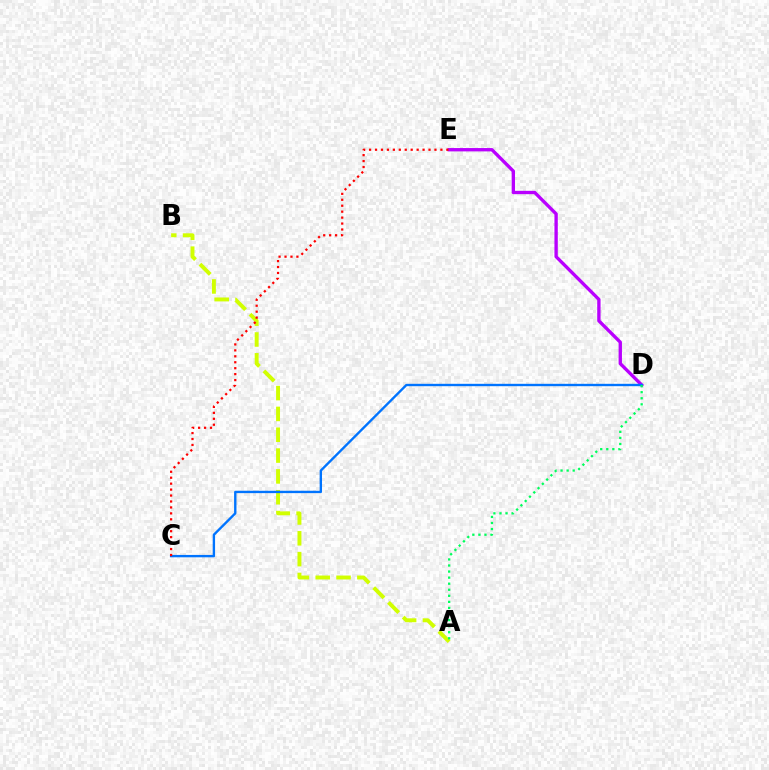{('D', 'E'): [{'color': '#b900ff', 'line_style': 'solid', 'thickness': 2.41}], ('A', 'B'): [{'color': '#d1ff00', 'line_style': 'dashed', 'thickness': 2.83}], ('C', 'D'): [{'color': '#0074ff', 'line_style': 'solid', 'thickness': 1.71}], ('C', 'E'): [{'color': '#ff0000', 'line_style': 'dotted', 'thickness': 1.62}], ('A', 'D'): [{'color': '#00ff5c', 'line_style': 'dotted', 'thickness': 1.65}]}